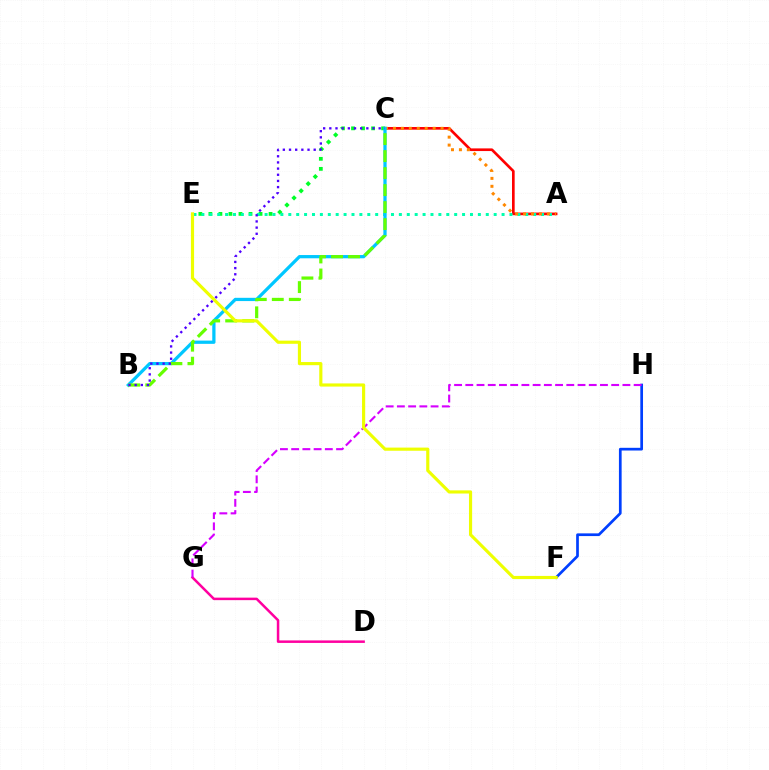{('A', 'C'): [{'color': '#ff0000', 'line_style': 'solid', 'thickness': 1.91}, {'color': '#ff8800', 'line_style': 'dotted', 'thickness': 2.16}], ('D', 'G'): [{'color': '#ff00a0', 'line_style': 'solid', 'thickness': 1.81}], ('C', 'E'): [{'color': '#00ff27', 'line_style': 'dotted', 'thickness': 2.73}], ('A', 'E'): [{'color': '#00ffaf', 'line_style': 'dotted', 'thickness': 2.15}], ('B', 'C'): [{'color': '#00c7ff', 'line_style': 'solid', 'thickness': 2.34}, {'color': '#66ff00', 'line_style': 'dashed', 'thickness': 2.31}, {'color': '#4f00ff', 'line_style': 'dotted', 'thickness': 1.68}], ('F', 'H'): [{'color': '#003fff', 'line_style': 'solid', 'thickness': 1.95}], ('G', 'H'): [{'color': '#d600ff', 'line_style': 'dashed', 'thickness': 1.52}], ('E', 'F'): [{'color': '#eeff00', 'line_style': 'solid', 'thickness': 2.27}]}